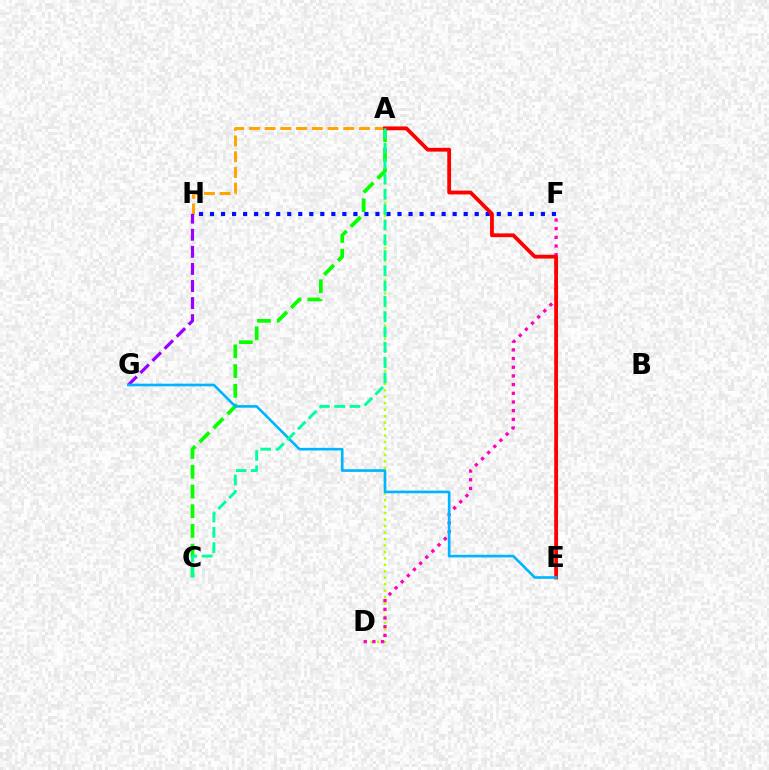{('A', 'D'): [{'color': '#b3ff00', 'line_style': 'dotted', 'thickness': 1.76}], ('D', 'F'): [{'color': '#ff00bd', 'line_style': 'dotted', 'thickness': 2.36}], ('A', 'H'): [{'color': '#ffa500', 'line_style': 'dashed', 'thickness': 2.13}], ('F', 'H'): [{'color': '#0010ff', 'line_style': 'dotted', 'thickness': 3.0}], ('G', 'H'): [{'color': '#9b00ff', 'line_style': 'dashed', 'thickness': 2.32}], ('A', 'C'): [{'color': '#08ff00', 'line_style': 'dashed', 'thickness': 2.68}, {'color': '#00ff9d', 'line_style': 'dashed', 'thickness': 2.08}], ('A', 'E'): [{'color': '#ff0000', 'line_style': 'solid', 'thickness': 2.74}], ('E', 'G'): [{'color': '#00b5ff', 'line_style': 'solid', 'thickness': 1.9}]}